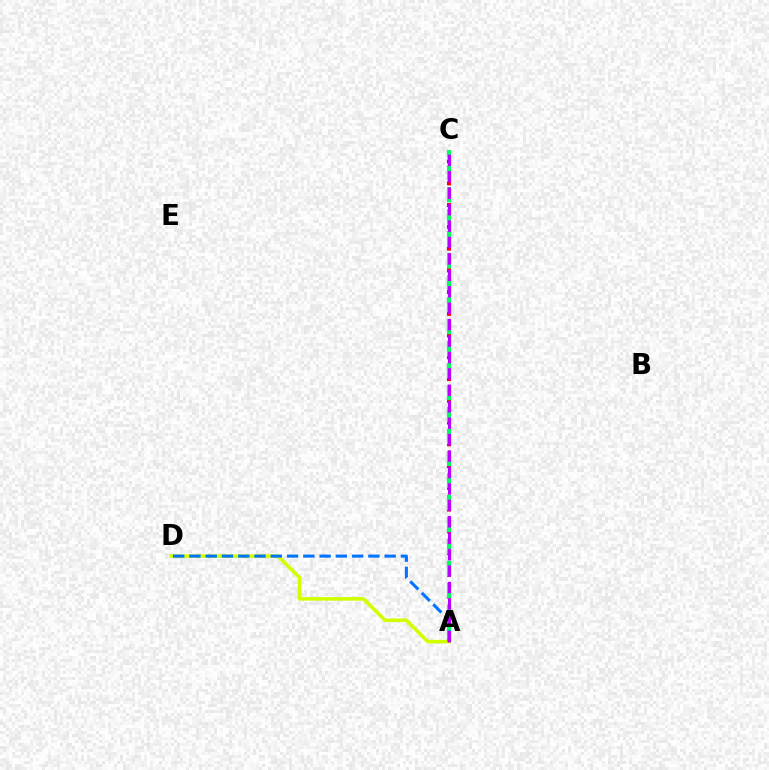{('A', 'C'): [{'color': '#ff0000', 'line_style': 'dotted', 'thickness': 2.95}, {'color': '#00ff5c', 'line_style': 'dashed', 'thickness': 2.99}, {'color': '#b900ff', 'line_style': 'dashed', 'thickness': 2.23}], ('A', 'D'): [{'color': '#d1ff00', 'line_style': 'solid', 'thickness': 2.57}, {'color': '#0074ff', 'line_style': 'dashed', 'thickness': 2.21}]}